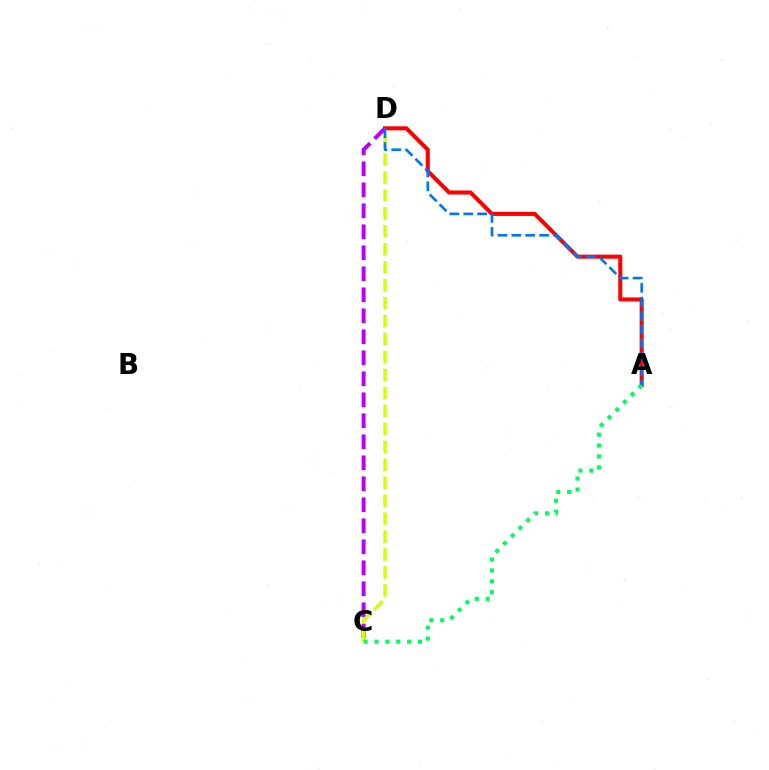{('C', 'D'): [{'color': '#b900ff', 'line_style': 'dashed', 'thickness': 2.85}, {'color': '#d1ff00', 'line_style': 'dashed', 'thickness': 2.44}], ('A', 'D'): [{'color': '#ff0000', 'line_style': 'solid', 'thickness': 2.92}, {'color': '#0074ff', 'line_style': 'dashed', 'thickness': 1.89}], ('A', 'C'): [{'color': '#00ff5c', 'line_style': 'dotted', 'thickness': 2.96}]}